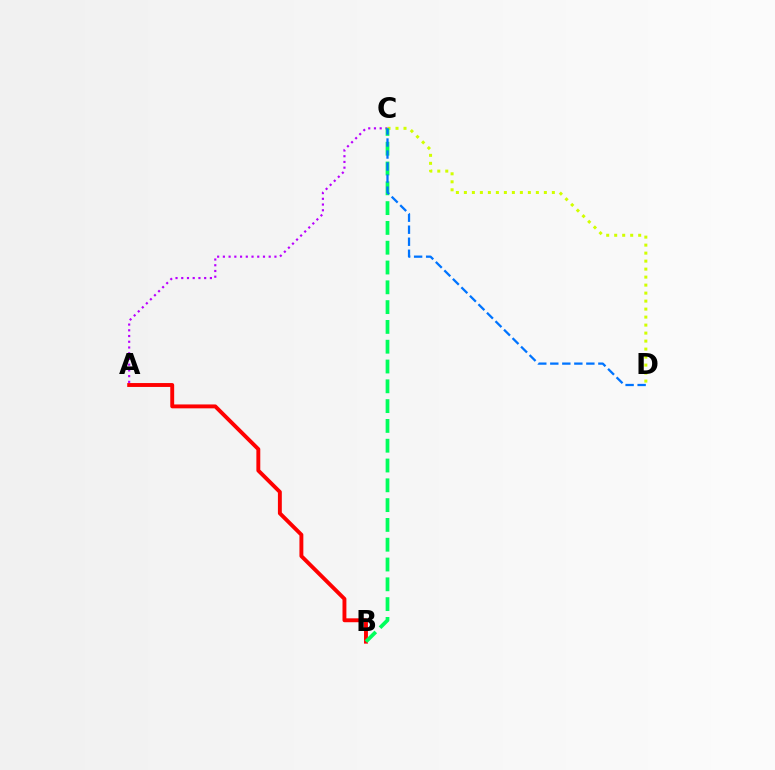{('A', 'B'): [{'color': '#ff0000', 'line_style': 'solid', 'thickness': 2.81}], ('A', 'C'): [{'color': '#b900ff', 'line_style': 'dotted', 'thickness': 1.56}], ('C', 'D'): [{'color': '#d1ff00', 'line_style': 'dotted', 'thickness': 2.17}, {'color': '#0074ff', 'line_style': 'dashed', 'thickness': 1.63}], ('B', 'C'): [{'color': '#00ff5c', 'line_style': 'dashed', 'thickness': 2.69}]}